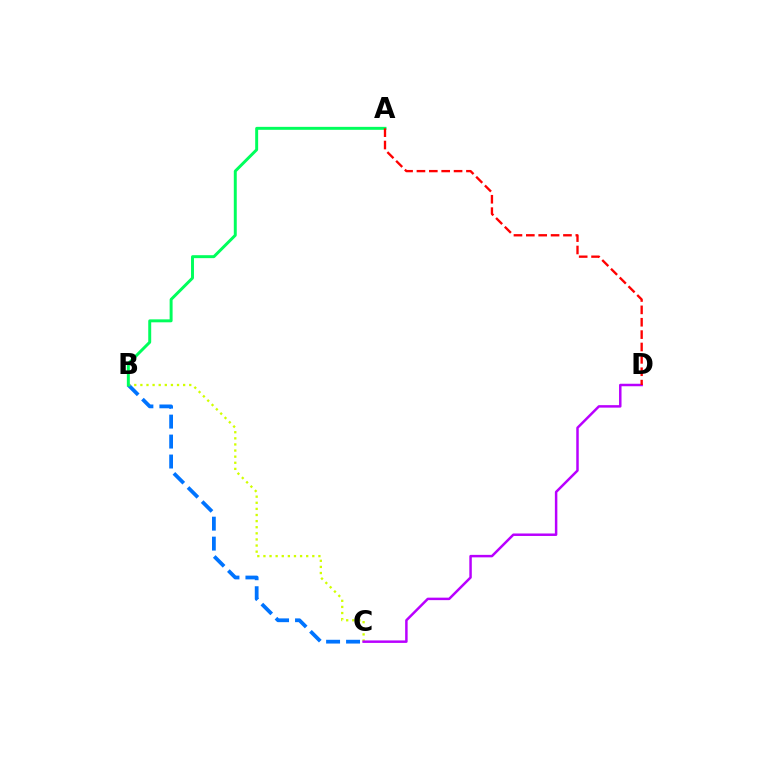{('B', 'C'): [{'color': '#0074ff', 'line_style': 'dashed', 'thickness': 2.71}, {'color': '#d1ff00', 'line_style': 'dotted', 'thickness': 1.66}], ('A', 'B'): [{'color': '#00ff5c', 'line_style': 'solid', 'thickness': 2.13}], ('C', 'D'): [{'color': '#b900ff', 'line_style': 'solid', 'thickness': 1.79}], ('A', 'D'): [{'color': '#ff0000', 'line_style': 'dashed', 'thickness': 1.68}]}